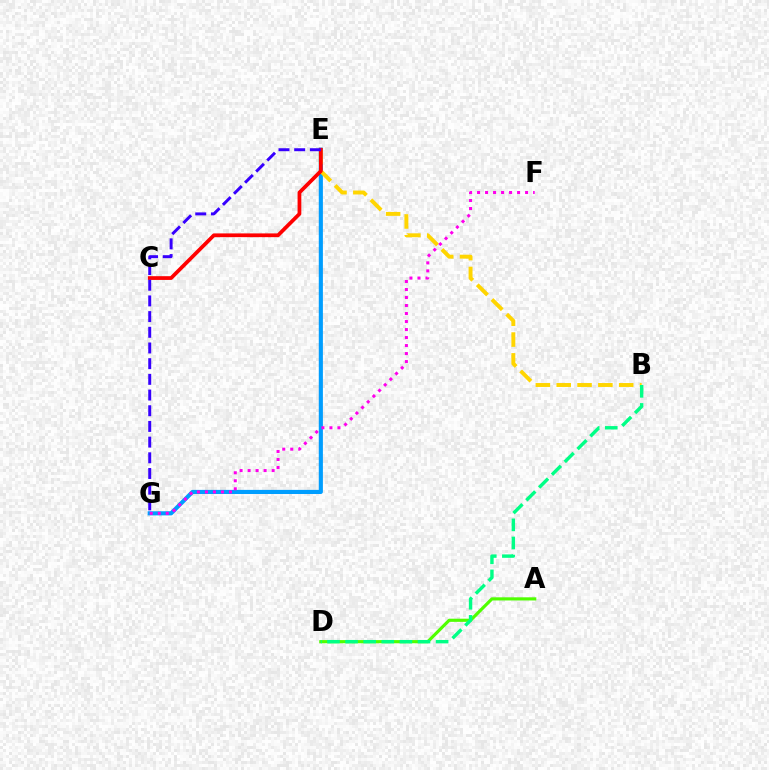{('A', 'D'): [{'color': '#4fff00', 'line_style': 'solid', 'thickness': 2.27}], ('E', 'G'): [{'color': '#009eff', 'line_style': 'solid', 'thickness': 2.97}, {'color': '#3700ff', 'line_style': 'dashed', 'thickness': 2.13}], ('B', 'E'): [{'color': '#ffd500', 'line_style': 'dashed', 'thickness': 2.83}], ('B', 'D'): [{'color': '#00ff86', 'line_style': 'dashed', 'thickness': 2.46}], ('F', 'G'): [{'color': '#ff00ed', 'line_style': 'dotted', 'thickness': 2.18}], ('C', 'E'): [{'color': '#ff0000', 'line_style': 'solid', 'thickness': 2.7}]}